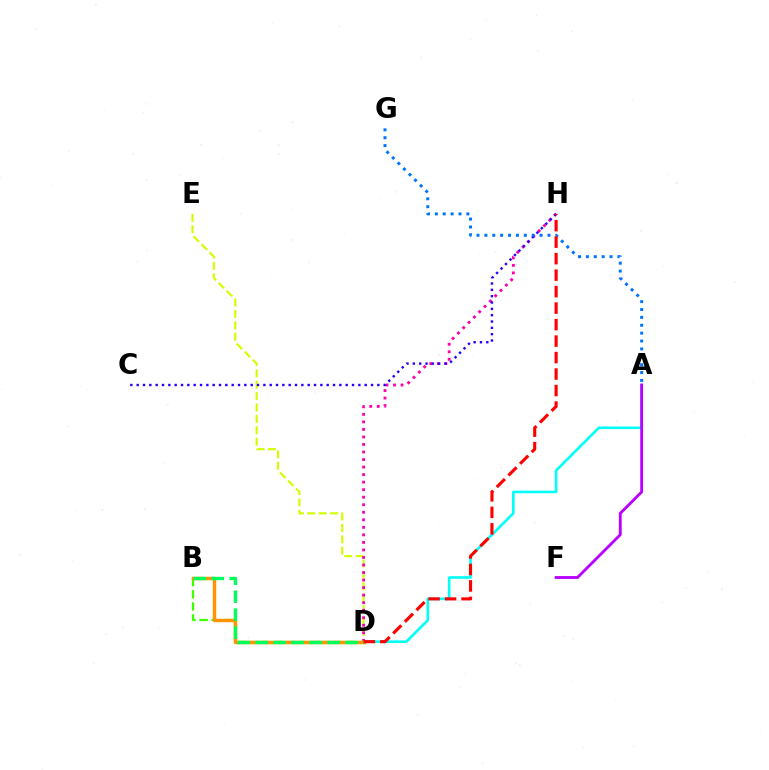{('A', 'D'): [{'color': '#00fff6', 'line_style': 'solid', 'thickness': 1.88}], ('D', 'E'): [{'color': '#d1ff00', 'line_style': 'dashed', 'thickness': 1.55}], ('A', 'F'): [{'color': '#b900ff', 'line_style': 'solid', 'thickness': 2.04}], ('D', 'H'): [{'color': '#ff00ac', 'line_style': 'dotted', 'thickness': 2.05}, {'color': '#ff0000', 'line_style': 'dashed', 'thickness': 2.24}], ('C', 'H'): [{'color': '#2500ff', 'line_style': 'dotted', 'thickness': 1.72}], ('B', 'D'): [{'color': '#3dff00', 'line_style': 'dashed', 'thickness': 1.64}, {'color': '#ff9400', 'line_style': 'solid', 'thickness': 2.49}, {'color': '#00ff5c', 'line_style': 'dashed', 'thickness': 2.44}], ('A', 'G'): [{'color': '#0074ff', 'line_style': 'dotted', 'thickness': 2.14}]}